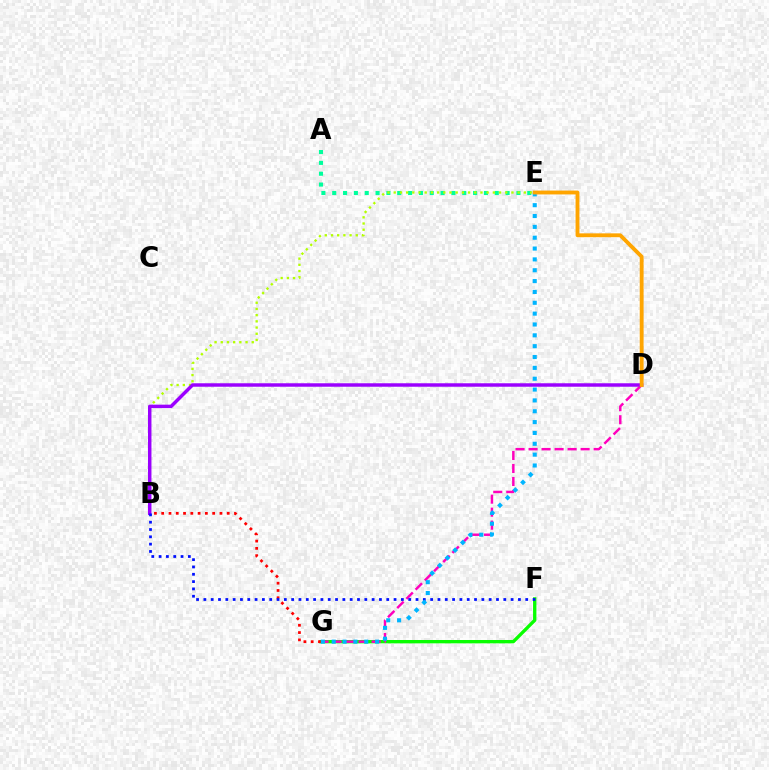{('F', 'G'): [{'color': '#08ff00', 'line_style': 'solid', 'thickness': 2.4}], ('D', 'G'): [{'color': '#ff00bd', 'line_style': 'dashed', 'thickness': 1.77}], ('A', 'E'): [{'color': '#00ff9d', 'line_style': 'dotted', 'thickness': 2.94}], ('B', 'E'): [{'color': '#b3ff00', 'line_style': 'dotted', 'thickness': 1.68}], ('B', 'G'): [{'color': '#ff0000', 'line_style': 'dotted', 'thickness': 1.98}], ('B', 'D'): [{'color': '#9b00ff', 'line_style': 'solid', 'thickness': 2.49}], ('B', 'F'): [{'color': '#0010ff', 'line_style': 'dotted', 'thickness': 1.99}], ('E', 'G'): [{'color': '#00b5ff', 'line_style': 'dotted', 'thickness': 2.95}], ('D', 'E'): [{'color': '#ffa500', 'line_style': 'solid', 'thickness': 2.78}]}